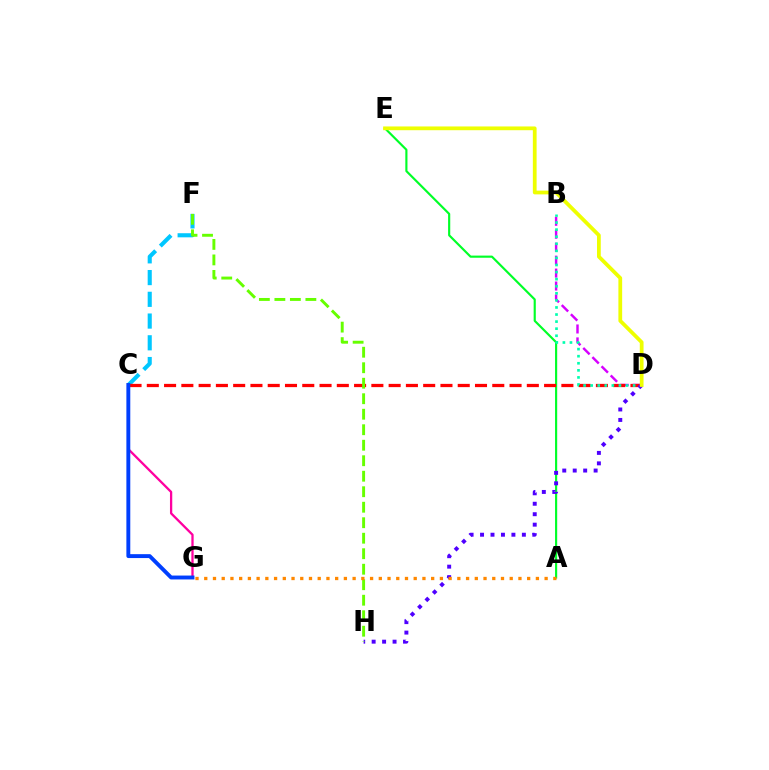{('A', 'E'): [{'color': '#00ff27', 'line_style': 'solid', 'thickness': 1.55}], ('B', 'D'): [{'color': '#d600ff', 'line_style': 'dashed', 'thickness': 1.76}, {'color': '#00ffaf', 'line_style': 'dotted', 'thickness': 1.92}], ('C', 'F'): [{'color': '#00c7ff', 'line_style': 'dashed', 'thickness': 2.95}], ('C', 'D'): [{'color': '#ff0000', 'line_style': 'dashed', 'thickness': 2.35}], ('C', 'G'): [{'color': '#ff00a0', 'line_style': 'solid', 'thickness': 1.65}, {'color': '#003fff', 'line_style': 'solid', 'thickness': 2.81}], ('D', 'H'): [{'color': '#4f00ff', 'line_style': 'dotted', 'thickness': 2.84}], ('F', 'H'): [{'color': '#66ff00', 'line_style': 'dashed', 'thickness': 2.11}], ('A', 'G'): [{'color': '#ff8800', 'line_style': 'dotted', 'thickness': 2.37}], ('D', 'E'): [{'color': '#eeff00', 'line_style': 'solid', 'thickness': 2.71}]}